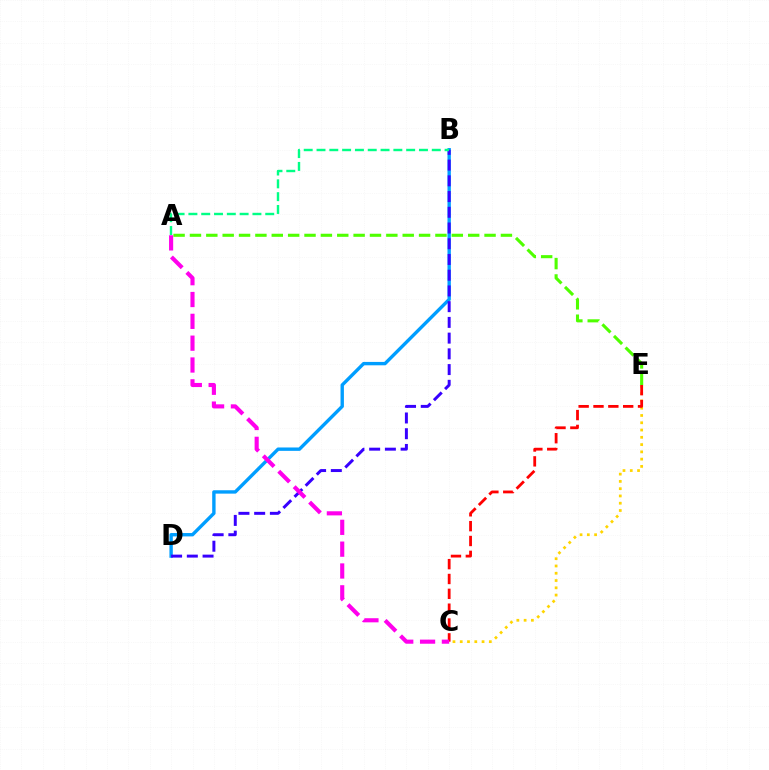{('B', 'D'): [{'color': '#009eff', 'line_style': 'solid', 'thickness': 2.43}, {'color': '#3700ff', 'line_style': 'dashed', 'thickness': 2.14}], ('A', 'E'): [{'color': '#4fff00', 'line_style': 'dashed', 'thickness': 2.22}], ('A', 'B'): [{'color': '#00ff86', 'line_style': 'dashed', 'thickness': 1.74}], ('C', 'E'): [{'color': '#ffd500', 'line_style': 'dotted', 'thickness': 1.98}, {'color': '#ff0000', 'line_style': 'dashed', 'thickness': 2.02}], ('A', 'C'): [{'color': '#ff00ed', 'line_style': 'dashed', 'thickness': 2.97}]}